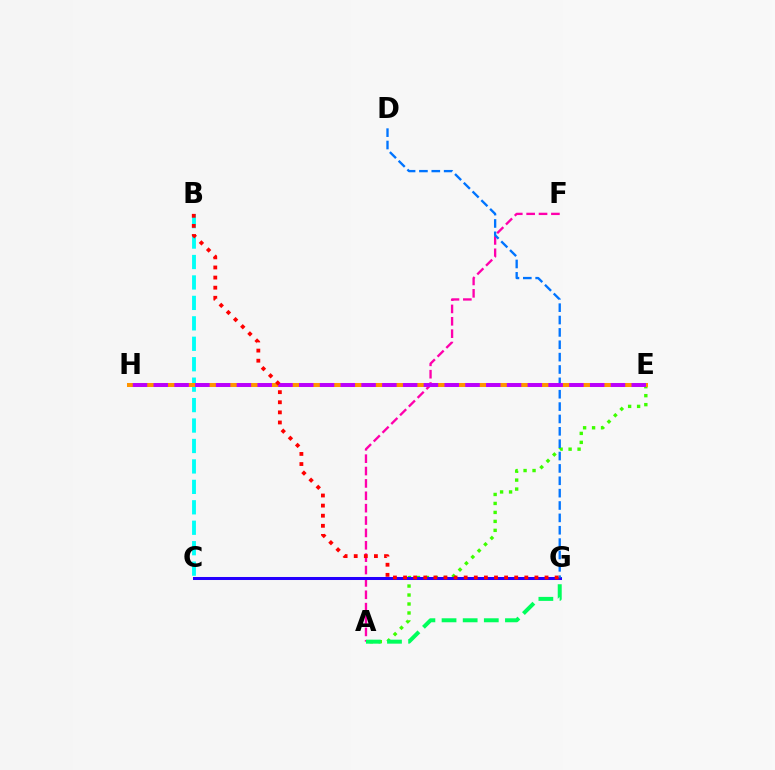{('A', 'E'): [{'color': '#3dff00', 'line_style': 'dotted', 'thickness': 2.44}], ('B', 'C'): [{'color': '#00fff6', 'line_style': 'dashed', 'thickness': 2.78}], ('E', 'H'): [{'color': '#d1ff00', 'line_style': 'solid', 'thickness': 2.65}, {'color': '#ff9400', 'line_style': 'solid', 'thickness': 2.89}, {'color': '#b900ff', 'line_style': 'dashed', 'thickness': 2.82}], ('A', 'F'): [{'color': '#ff00ac', 'line_style': 'dashed', 'thickness': 1.68}], ('C', 'G'): [{'color': '#2500ff', 'line_style': 'solid', 'thickness': 2.18}], ('A', 'G'): [{'color': '#00ff5c', 'line_style': 'dashed', 'thickness': 2.87}], ('D', 'G'): [{'color': '#0074ff', 'line_style': 'dashed', 'thickness': 1.68}], ('B', 'G'): [{'color': '#ff0000', 'line_style': 'dotted', 'thickness': 2.75}]}